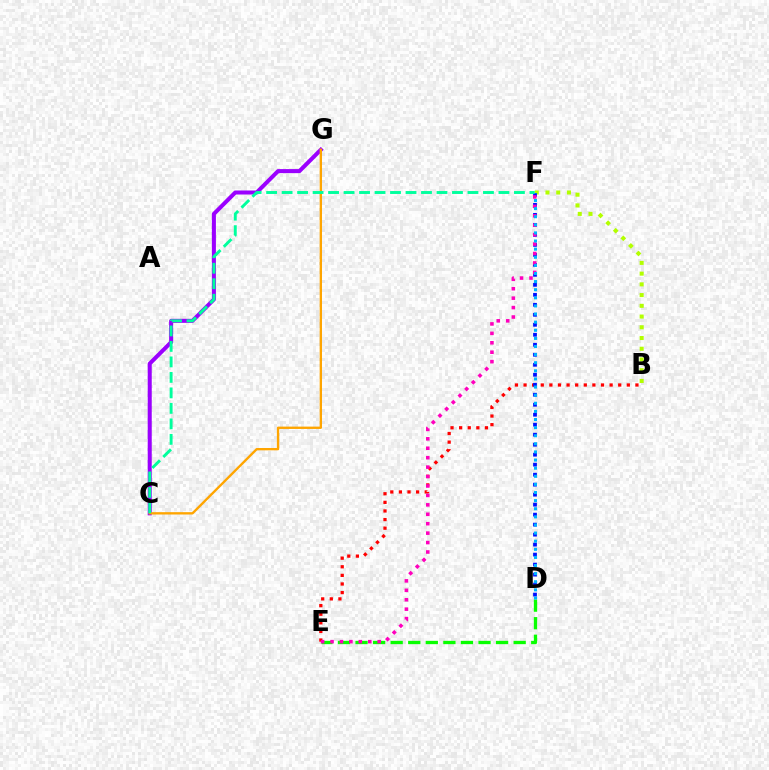{('C', 'G'): [{'color': '#9b00ff', 'line_style': 'solid', 'thickness': 2.91}, {'color': '#ffa500', 'line_style': 'solid', 'thickness': 1.69}], ('B', 'F'): [{'color': '#b3ff00', 'line_style': 'dotted', 'thickness': 2.92}], ('B', 'E'): [{'color': '#ff0000', 'line_style': 'dotted', 'thickness': 2.34}], ('D', 'F'): [{'color': '#0010ff', 'line_style': 'dotted', 'thickness': 2.71}, {'color': '#00b5ff', 'line_style': 'dotted', 'thickness': 2.2}], ('D', 'E'): [{'color': '#08ff00', 'line_style': 'dashed', 'thickness': 2.39}], ('E', 'F'): [{'color': '#ff00bd', 'line_style': 'dotted', 'thickness': 2.56}], ('C', 'F'): [{'color': '#00ff9d', 'line_style': 'dashed', 'thickness': 2.1}]}